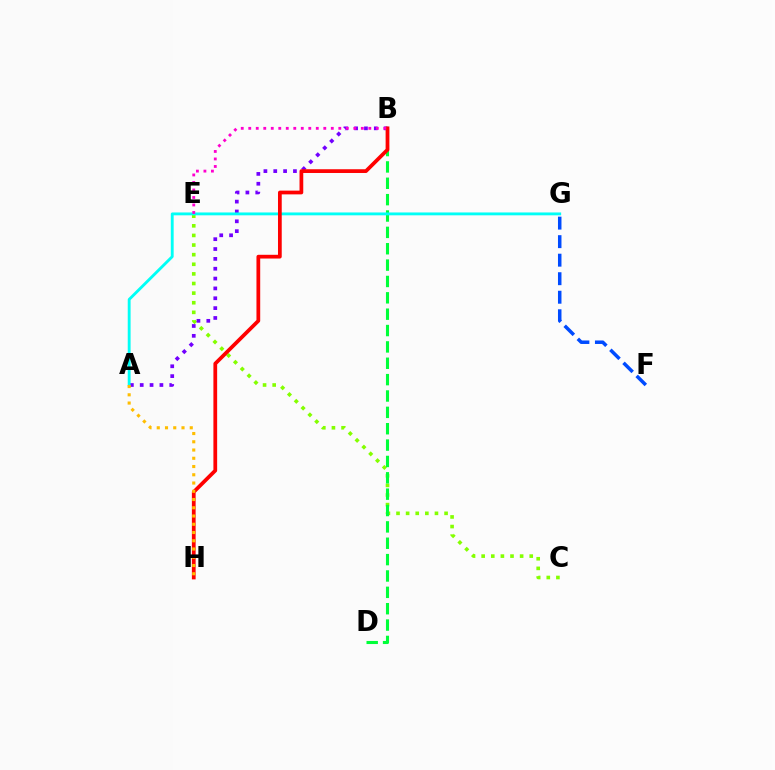{('C', 'E'): [{'color': '#84ff00', 'line_style': 'dotted', 'thickness': 2.61}], ('A', 'B'): [{'color': '#7200ff', 'line_style': 'dotted', 'thickness': 2.68}], ('B', 'D'): [{'color': '#00ff39', 'line_style': 'dashed', 'thickness': 2.22}], ('F', 'G'): [{'color': '#004bff', 'line_style': 'dashed', 'thickness': 2.52}], ('A', 'G'): [{'color': '#00fff6', 'line_style': 'solid', 'thickness': 2.06}], ('B', 'H'): [{'color': '#ff0000', 'line_style': 'solid', 'thickness': 2.69}], ('B', 'E'): [{'color': '#ff00cf', 'line_style': 'dotted', 'thickness': 2.04}], ('A', 'H'): [{'color': '#ffbd00', 'line_style': 'dotted', 'thickness': 2.24}]}